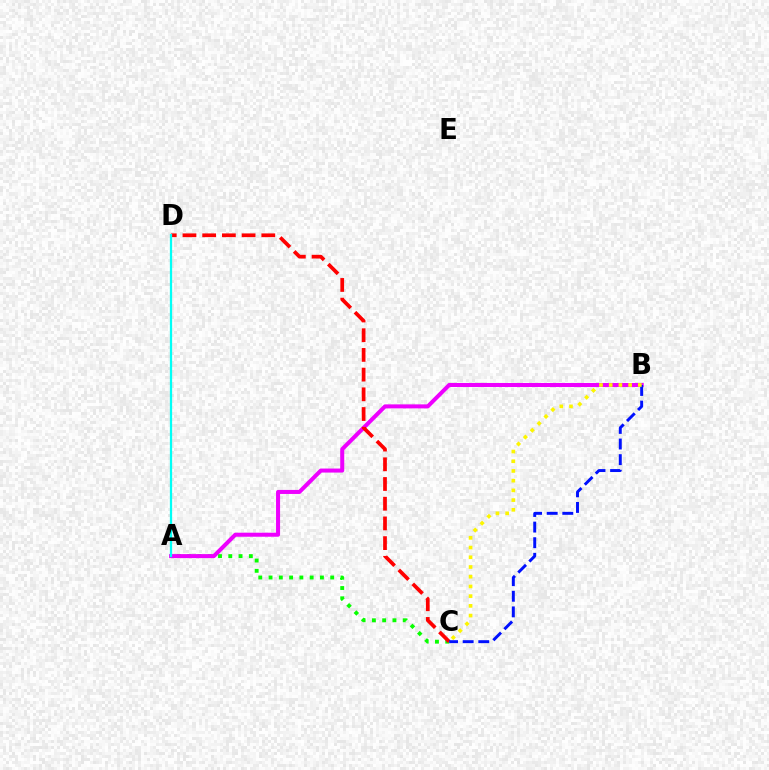{('A', 'C'): [{'color': '#08ff00', 'line_style': 'dotted', 'thickness': 2.79}], ('A', 'B'): [{'color': '#ee00ff', 'line_style': 'solid', 'thickness': 2.9}], ('C', 'D'): [{'color': '#ff0000', 'line_style': 'dashed', 'thickness': 2.68}], ('A', 'D'): [{'color': '#00fff6', 'line_style': 'solid', 'thickness': 1.63}], ('B', 'C'): [{'color': '#0010ff', 'line_style': 'dashed', 'thickness': 2.12}, {'color': '#fcf500', 'line_style': 'dotted', 'thickness': 2.64}]}